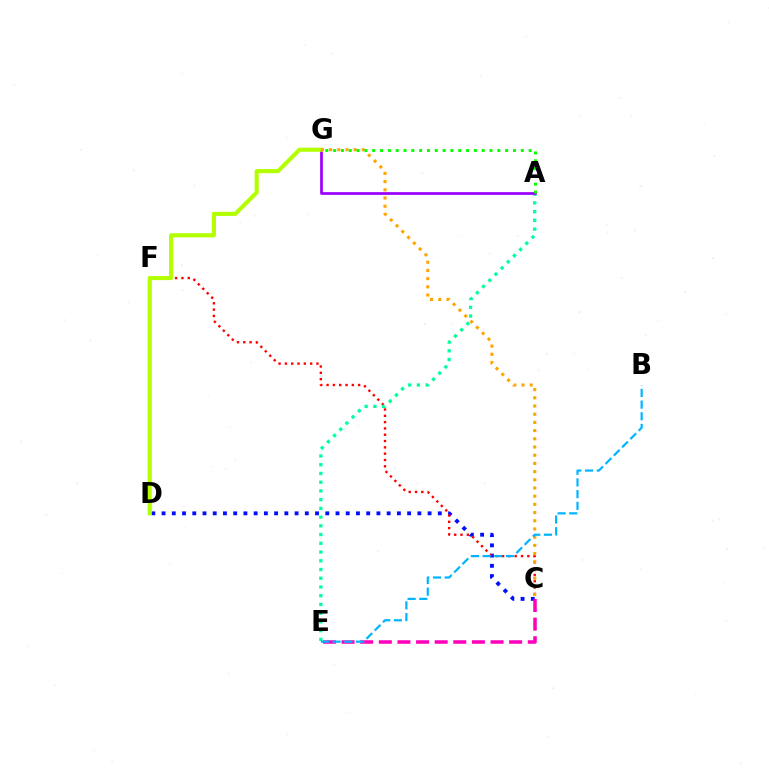{('C', 'D'): [{'color': '#0010ff', 'line_style': 'dotted', 'thickness': 2.78}], ('C', 'F'): [{'color': '#ff0000', 'line_style': 'dotted', 'thickness': 1.71}], ('C', 'E'): [{'color': '#ff00bd', 'line_style': 'dashed', 'thickness': 2.53}], ('A', 'E'): [{'color': '#00ff9d', 'line_style': 'dotted', 'thickness': 2.37}], ('A', 'G'): [{'color': '#9b00ff', 'line_style': 'solid', 'thickness': 1.96}, {'color': '#08ff00', 'line_style': 'dotted', 'thickness': 2.12}], ('D', 'G'): [{'color': '#b3ff00', 'line_style': 'solid', 'thickness': 2.96}], ('C', 'G'): [{'color': '#ffa500', 'line_style': 'dotted', 'thickness': 2.23}], ('B', 'E'): [{'color': '#00b5ff', 'line_style': 'dashed', 'thickness': 1.59}]}